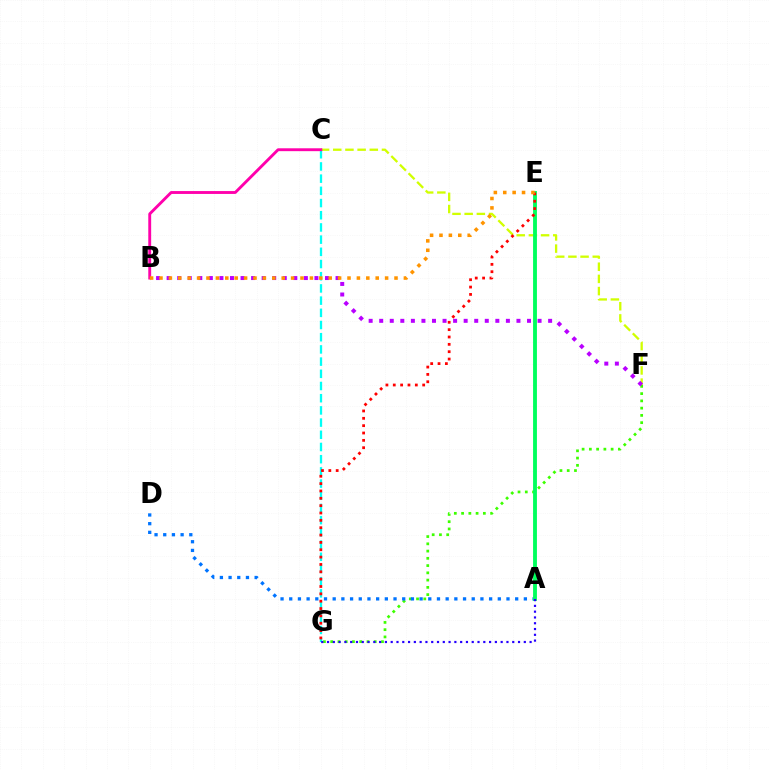{('C', 'F'): [{'color': '#d1ff00', 'line_style': 'dashed', 'thickness': 1.65}], ('F', 'G'): [{'color': '#3dff00', 'line_style': 'dotted', 'thickness': 1.97}], ('A', 'D'): [{'color': '#0074ff', 'line_style': 'dotted', 'thickness': 2.36}], ('B', 'F'): [{'color': '#b900ff', 'line_style': 'dotted', 'thickness': 2.87}], ('A', 'E'): [{'color': '#00ff5c', 'line_style': 'solid', 'thickness': 2.77}], ('C', 'G'): [{'color': '#00fff6', 'line_style': 'dashed', 'thickness': 1.66}], ('B', 'C'): [{'color': '#ff00ac', 'line_style': 'solid', 'thickness': 2.07}], ('E', 'G'): [{'color': '#ff0000', 'line_style': 'dotted', 'thickness': 2.0}], ('B', 'E'): [{'color': '#ff9400', 'line_style': 'dotted', 'thickness': 2.55}], ('A', 'G'): [{'color': '#2500ff', 'line_style': 'dotted', 'thickness': 1.57}]}